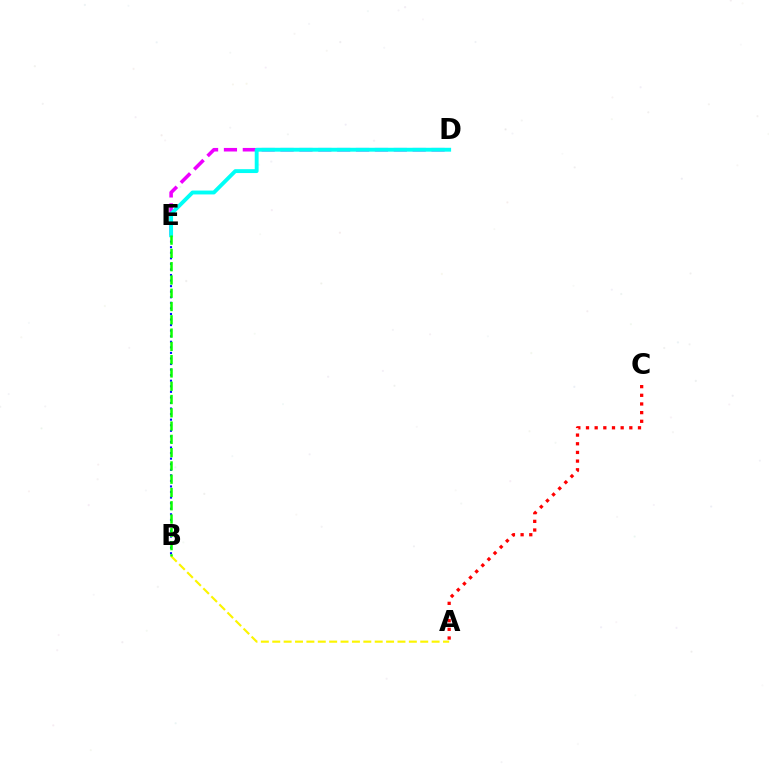{('A', 'C'): [{'color': '#ff0000', 'line_style': 'dotted', 'thickness': 2.35}], ('A', 'B'): [{'color': '#fcf500', 'line_style': 'dashed', 'thickness': 1.55}], ('B', 'E'): [{'color': '#0010ff', 'line_style': 'dotted', 'thickness': 1.51}, {'color': '#08ff00', 'line_style': 'dashed', 'thickness': 1.8}], ('D', 'E'): [{'color': '#ee00ff', 'line_style': 'dashed', 'thickness': 2.56}, {'color': '#00fff6', 'line_style': 'solid', 'thickness': 2.79}]}